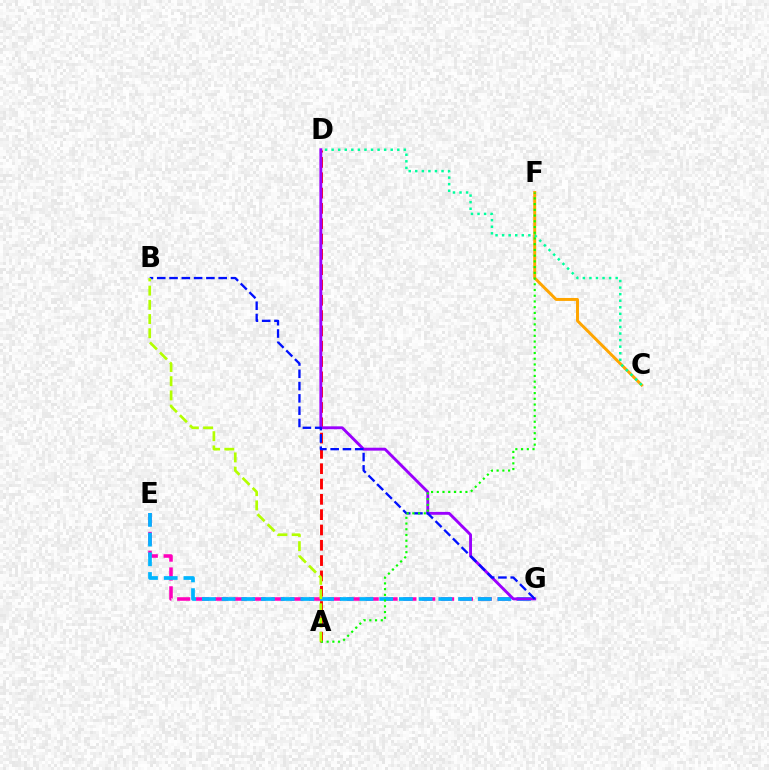{('A', 'D'): [{'color': '#ff0000', 'line_style': 'dashed', 'thickness': 2.08}], ('E', 'G'): [{'color': '#ff00bd', 'line_style': 'dashed', 'thickness': 2.56}, {'color': '#00b5ff', 'line_style': 'dashed', 'thickness': 2.68}], ('C', 'F'): [{'color': '#ffa500', 'line_style': 'solid', 'thickness': 2.13}], ('D', 'G'): [{'color': '#9b00ff', 'line_style': 'solid', 'thickness': 2.07}], ('B', 'G'): [{'color': '#0010ff', 'line_style': 'dashed', 'thickness': 1.67}], ('A', 'F'): [{'color': '#08ff00', 'line_style': 'dotted', 'thickness': 1.56}], ('A', 'B'): [{'color': '#b3ff00', 'line_style': 'dashed', 'thickness': 1.93}], ('C', 'D'): [{'color': '#00ff9d', 'line_style': 'dotted', 'thickness': 1.78}]}